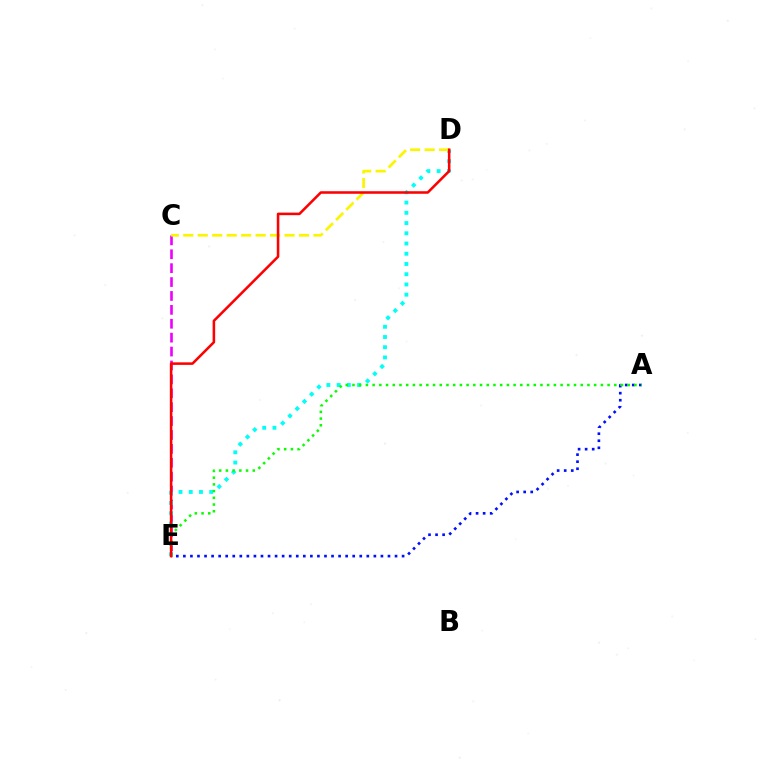{('C', 'E'): [{'color': '#ee00ff', 'line_style': 'dashed', 'thickness': 1.89}], ('D', 'E'): [{'color': '#00fff6', 'line_style': 'dotted', 'thickness': 2.78}, {'color': '#ff0000', 'line_style': 'solid', 'thickness': 1.84}], ('C', 'D'): [{'color': '#fcf500', 'line_style': 'dashed', 'thickness': 1.97}], ('A', 'E'): [{'color': '#0010ff', 'line_style': 'dotted', 'thickness': 1.92}, {'color': '#08ff00', 'line_style': 'dotted', 'thickness': 1.82}]}